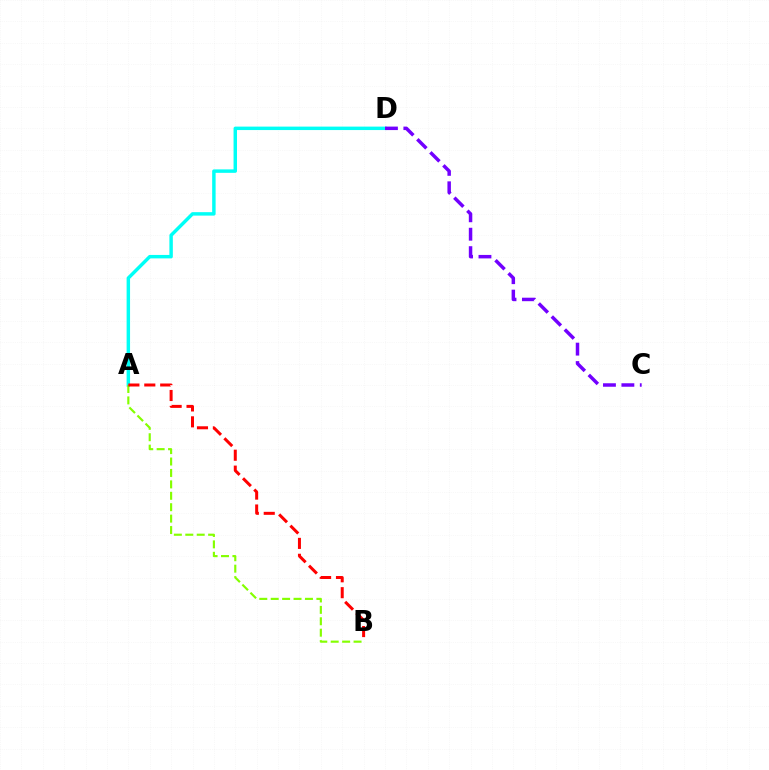{('A', 'D'): [{'color': '#00fff6', 'line_style': 'solid', 'thickness': 2.48}], ('A', 'B'): [{'color': '#84ff00', 'line_style': 'dashed', 'thickness': 1.55}, {'color': '#ff0000', 'line_style': 'dashed', 'thickness': 2.16}], ('C', 'D'): [{'color': '#7200ff', 'line_style': 'dashed', 'thickness': 2.5}]}